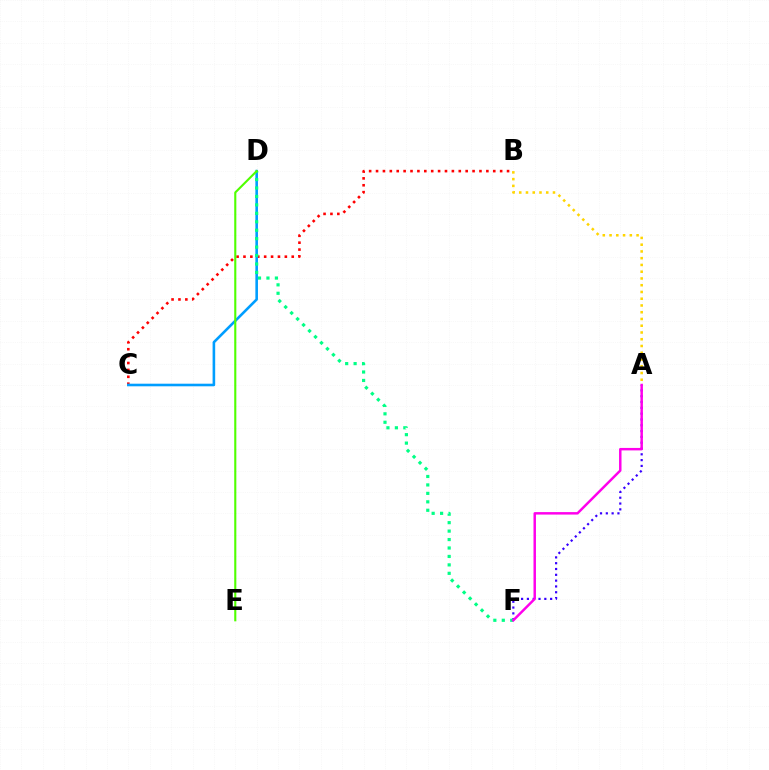{('A', 'B'): [{'color': '#ffd500', 'line_style': 'dotted', 'thickness': 1.83}], ('B', 'C'): [{'color': '#ff0000', 'line_style': 'dotted', 'thickness': 1.87}], ('C', 'D'): [{'color': '#009eff', 'line_style': 'solid', 'thickness': 1.87}], ('A', 'F'): [{'color': '#3700ff', 'line_style': 'dotted', 'thickness': 1.58}, {'color': '#ff00ed', 'line_style': 'solid', 'thickness': 1.78}], ('D', 'F'): [{'color': '#00ff86', 'line_style': 'dotted', 'thickness': 2.29}], ('D', 'E'): [{'color': '#4fff00', 'line_style': 'solid', 'thickness': 1.52}]}